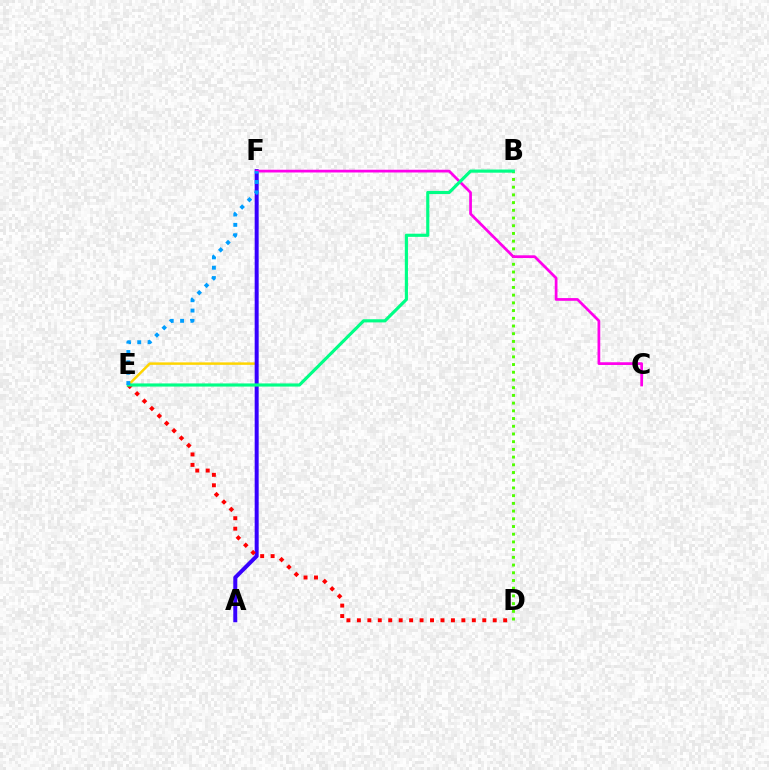{('E', 'F'): [{'color': '#ffd500', 'line_style': 'solid', 'thickness': 1.78}, {'color': '#009eff', 'line_style': 'dotted', 'thickness': 2.81}], ('B', 'D'): [{'color': '#4fff00', 'line_style': 'dotted', 'thickness': 2.1}], ('A', 'F'): [{'color': '#3700ff', 'line_style': 'solid', 'thickness': 2.87}], ('D', 'E'): [{'color': '#ff0000', 'line_style': 'dotted', 'thickness': 2.84}], ('C', 'F'): [{'color': '#ff00ed', 'line_style': 'solid', 'thickness': 1.97}], ('B', 'E'): [{'color': '#00ff86', 'line_style': 'solid', 'thickness': 2.27}]}